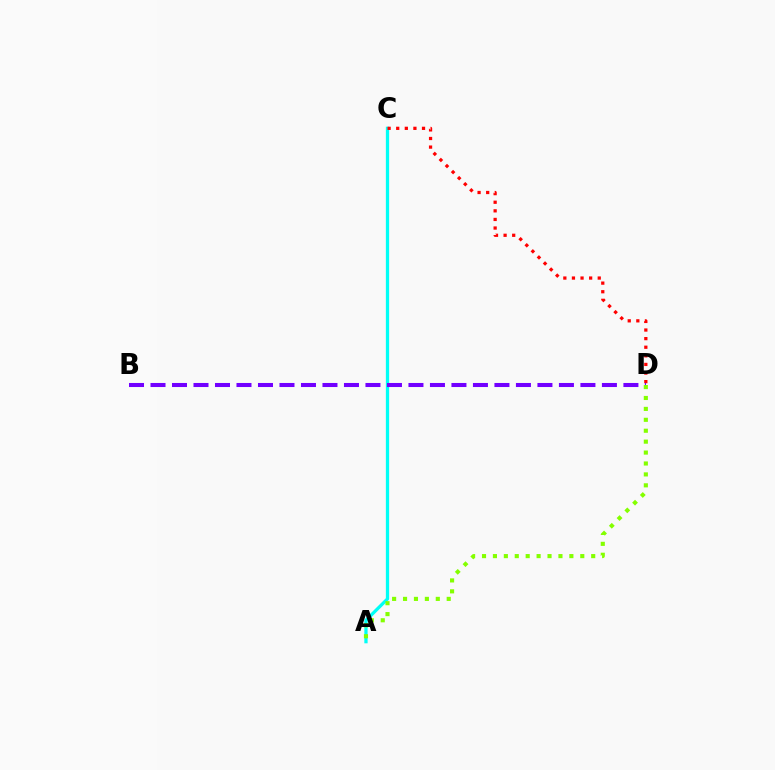{('A', 'C'): [{'color': '#00fff6', 'line_style': 'solid', 'thickness': 2.35}], ('C', 'D'): [{'color': '#ff0000', 'line_style': 'dotted', 'thickness': 2.34}], ('B', 'D'): [{'color': '#7200ff', 'line_style': 'dashed', 'thickness': 2.92}], ('A', 'D'): [{'color': '#84ff00', 'line_style': 'dotted', 'thickness': 2.97}]}